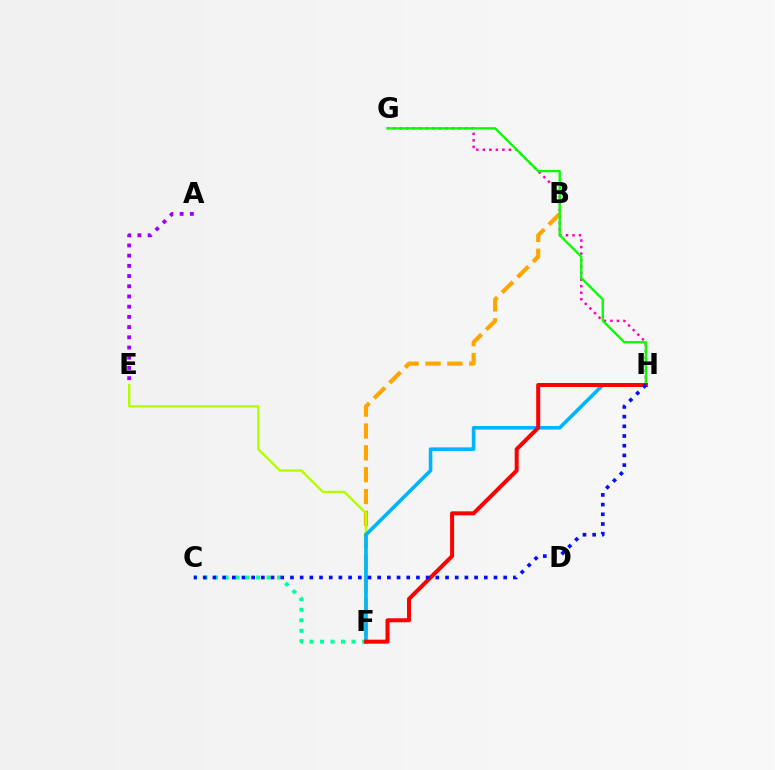{('A', 'E'): [{'color': '#9b00ff', 'line_style': 'dotted', 'thickness': 2.77}], ('G', 'H'): [{'color': '#ff00bd', 'line_style': 'dotted', 'thickness': 1.77}, {'color': '#08ff00', 'line_style': 'solid', 'thickness': 1.69}], ('B', 'F'): [{'color': '#ffa500', 'line_style': 'dashed', 'thickness': 2.97}], ('C', 'F'): [{'color': '#00ff9d', 'line_style': 'dotted', 'thickness': 2.85}], ('E', 'F'): [{'color': '#b3ff00', 'line_style': 'solid', 'thickness': 1.72}], ('F', 'H'): [{'color': '#00b5ff', 'line_style': 'solid', 'thickness': 2.6}, {'color': '#ff0000', 'line_style': 'solid', 'thickness': 2.88}], ('C', 'H'): [{'color': '#0010ff', 'line_style': 'dotted', 'thickness': 2.63}]}